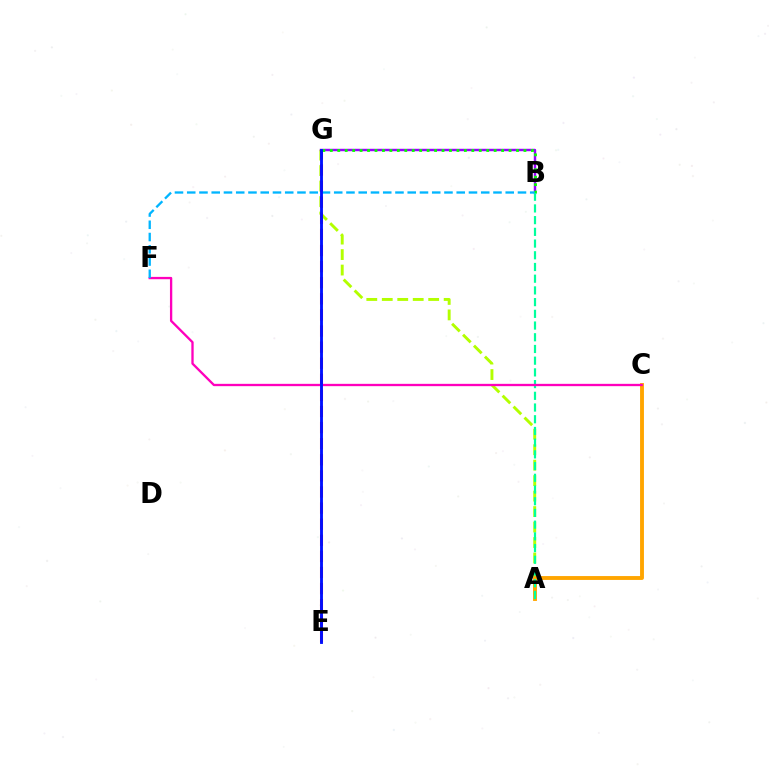{('A', 'G'): [{'color': '#b3ff00', 'line_style': 'dashed', 'thickness': 2.1}], ('A', 'C'): [{'color': '#ffa500', 'line_style': 'solid', 'thickness': 2.79}], ('B', 'G'): [{'color': '#9b00ff', 'line_style': 'solid', 'thickness': 1.75}, {'color': '#08ff00', 'line_style': 'dotted', 'thickness': 2.02}], ('E', 'G'): [{'color': '#ff0000', 'line_style': 'dashed', 'thickness': 2.19}, {'color': '#0010ff', 'line_style': 'solid', 'thickness': 2.06}], ('A', 'B'): [{'color': '#00ff9d', 'line_style': 'dashed', 'thickness': 1.59}], ('C', 'F'): [{'color': '#ff00bd', 'line_style': 'solid', 'thickness': 1.67}], ('B', 'F'): [{'color': '#00b5ff', 'line_style': 'dashed', 'thickness': 1.66}]}